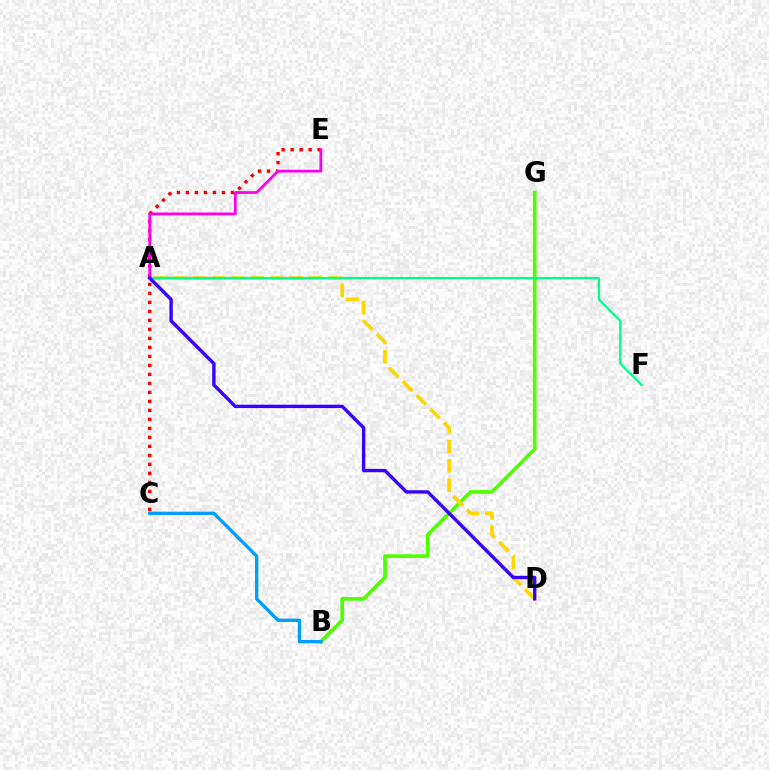{('C', 'E'): [{'color': '#ff0000', 'line_style': 'dotted', 'thickness': 2.45}], ('A', 'E'): [{'color': '#ff00ed', 'line_style': 'solid', 'thickness': 2.01}], ('B', 'G'): [{'color': '#4fff00', 'line_style': 'solid', 'thickness': 2.64}], ('A', 'D'): [{'color': '#ffd500', 'line_style': 'dashed', 'thickness': 2.63}, {'color': '#3700ff', 'line_style': 'solid', 'thickness': 2.43}], ('A', 'F'): [{'color': '#00ff86', 'line_style': 'solid', 'thickness': 1.66}], ('B', 'C'): [{'color': '#009eff', 'line_style': 'solid', 'thickness': 2.4}]}